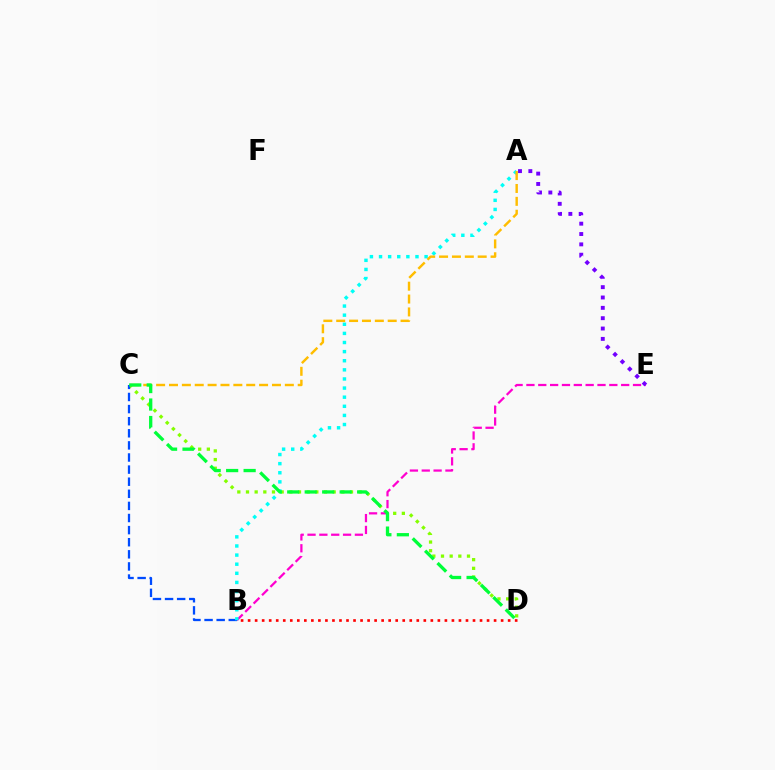{('C', 'D'): [{'color': '#84ff00', 'line_style': 'dotted', 'thickness': 2.36}, {'color': '#00ff39', 'line_style': 'dashed', 'thickness': 2.37}], ('B', 'E'): [{'color': '#ff00cf', 'line_style': 'dashed', 'thickness': 1.61}], ('B', 'C'): [{'color': '#004bff', 'line_style': 'dashed', 'thickness': 1.64}], ('A', 'B'): [{'color': '#00fff6', 'line_style': 'dotted', 'thickness': 2.48}], ('A', 'C'): [{'color': '#ffbd00', 'line_style': 'dashed', 'thickness': 1.75}], ('A', 'E'): [{'color': '#7200ff', 'line_style': 'dotted', 'thickness': 2.81}], ('B', 'D'): [{'color': '#ff0000', 'line_style': 'dotted', 'thickness': 1.91}]}